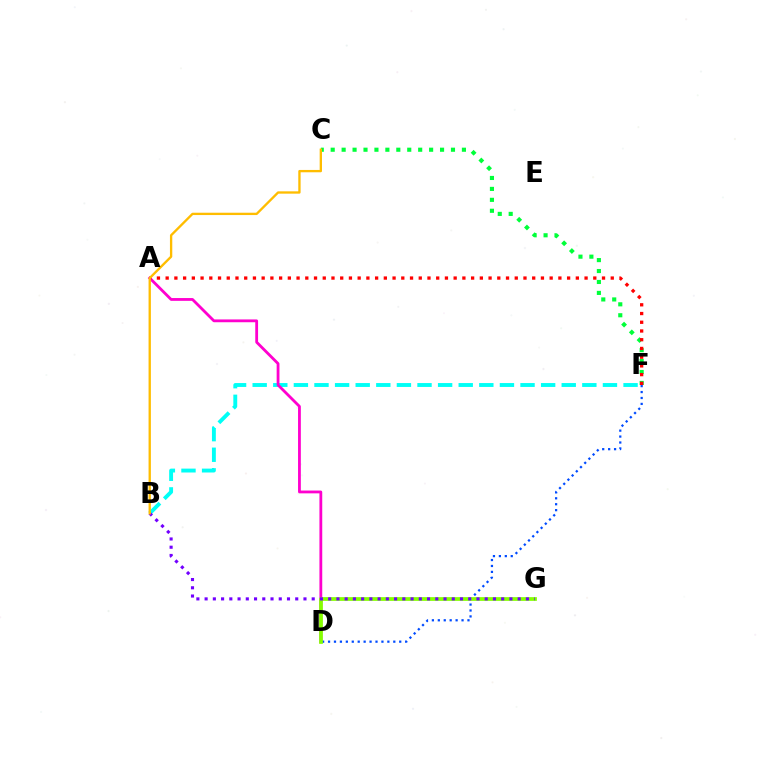{('C', 'F'): [{'color': '#00ff39', 'line_style': 'dotted', 'thickness': 2.97}], ('B', 'F'): [{'color': '#00fff6', 'line_style': 'dashed', 'thickness': 2.8}], ('A', 'D'): [{'color': '#ff00cf', 'line_style': 'solid', 'thickness': 2.02}], ('D', 'F'): [{'color': '#004bff', 'line_style': 'dotted', 'thickness': 1.61}], ('D', 'G'): [{'color': '#84ff00', 'line_style': 'solid', 'thickness': 2.68}], ('A', 'F'): [{'color': '#ff0000', 'line_style': 'dotted', 'thickness': 2.37}], ('B', 'G'): [{'color': '#7200ff', 'line_style': 'dotted', 'thickness': 2.24}], ('B', 'C'): [{'color': '#ffbd00', 'line_style': 'solid', 'thickness': 1.68}]}